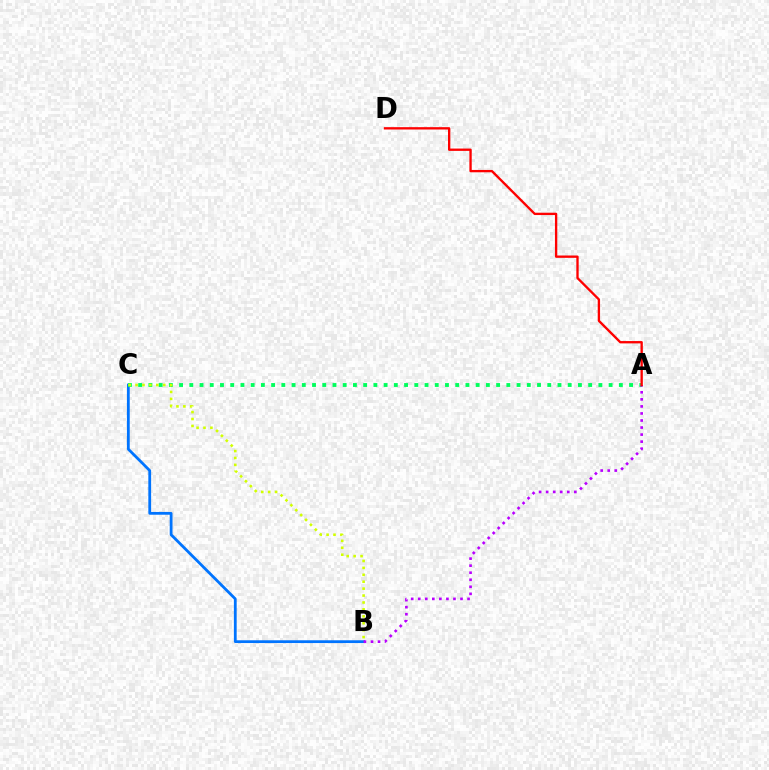{('B', 'C'): [{'color': '#0074ff', 'line_style': 'solid', 'thickness': 2.01}, {'color': '#d1ff00', 'line_style': 'dotted', 'thickness': 1.88}], ('A', 'C'): [{'color': '#00ff5c', 'line_style': 'dotted', 'thickness': 2.78}], ('A', 'B'): [{'color': '#b900ff', 'line_style': 'dotted', 'thickness': 1.91}], ('A', 'D'): [{'color': '#ff0000', 'line_style': 'solid', 'thickness': 1.68}]}